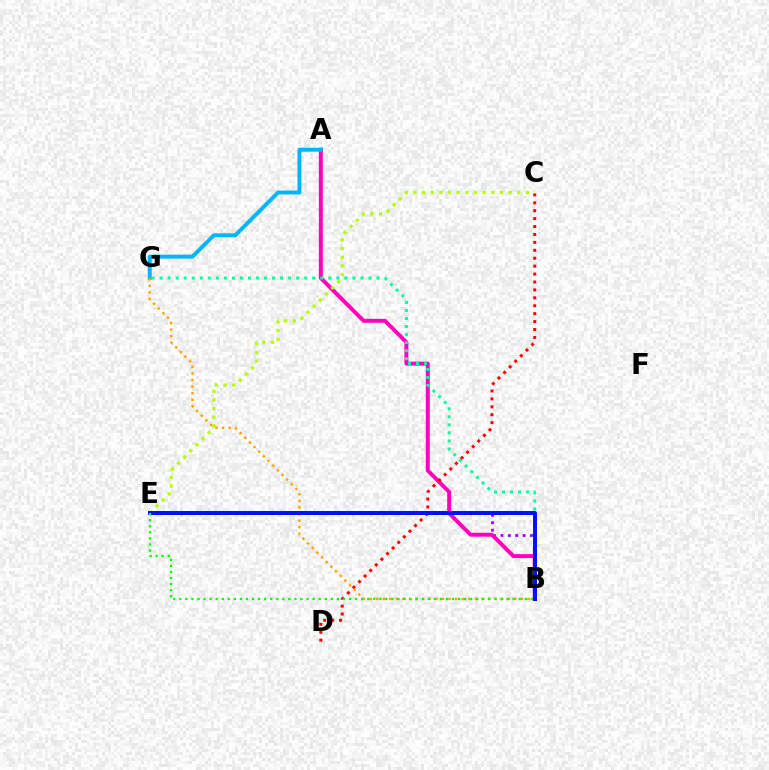{('B', 'E'): [{'color': '#9b00ff', 'line_style': 'dotted', 'thickness': 2.01}, {'color': '#0010ff', 'line_style': 'solid', 'thickness': 2.86}, {'color': '#08ff00', 'line_style': 'dotted', 'thickness': 1.65}], ('A', 'B'): [{'color': '#ff00bd', 'line_style': 'solid', 'thickness': 2.85}], ('B', 'G'): [{'color': '#00ff9d', 'line_style': 'dotted', 'thickness': 2.18}, {'color': '#ffa500', 'line_style': 'dotted', 'thickness': 1.79}], ('C', 'D'): [{'color': '#ff0000', 'line_style': 'dotted', 'thickness': 2.15}], ('A', 'G'): [{'color': '#00b5ff', 'line_style': 'solid', 'thickness': 2.82}], ('C', 'E'): [{'color': '#b3ff00', 'line_style': 'dotted', 'thickness': 2.35}]}